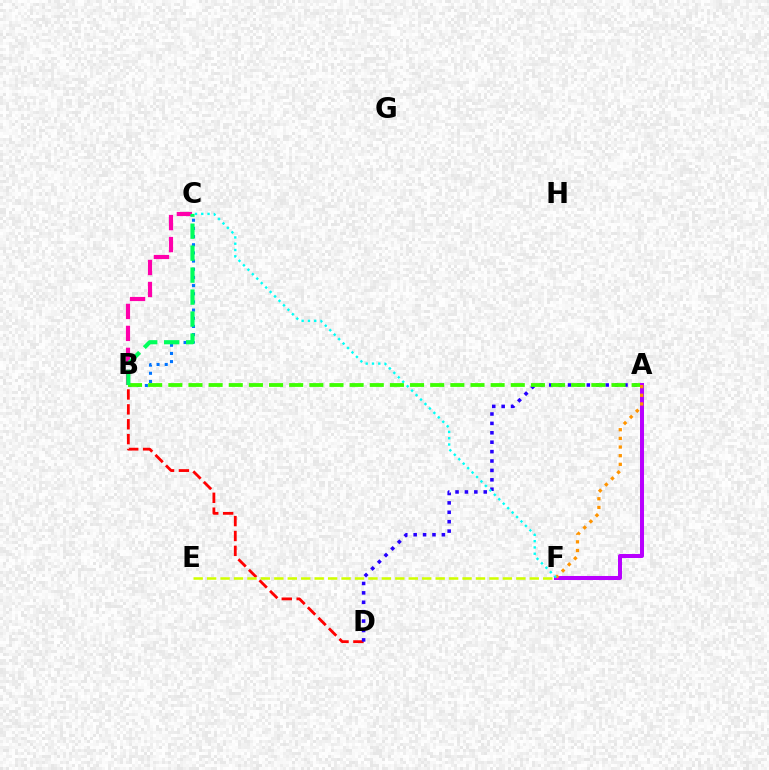{('B', 'C'): [{'color': '#0074ff', 'line_style': 'dotted', 'thickness': 2.22}, {'color': '#ff00ac', 'line_style': 'dashed', 'thickness': 2.98}, {'color': '#00ff5c', 'line_style': 'dashed', 'thickness': 2.99}], ('B', 'D'): [{'color': '#ff0000', 'line_style': 'dashed', 'thickness': 2.02}], ('A', 'D'): [{'color': '#2500ff', 'line_style': 'dotted', 'thickness': 2.56}], ('A', 'B'): [{'color': '#3dff00', 'line_style': 'dashed', 'thickness': 2.74}], ('E', 'F'): [{'color': '#d1ff00', 'line_style': 'dashed', 'thickness': 1.83}], ('A', 'F'): [{'color': '#b900ff', 'line_style': 'solid', 'thickness': 2.89}, {'color': '#ff9400', 'line_style': 'dotted', 'thickness': 2.35}], ('C', 'F'): [{'color': '#00fff6', 'line_style': 'dotted', 'thickness': 1.71}]}